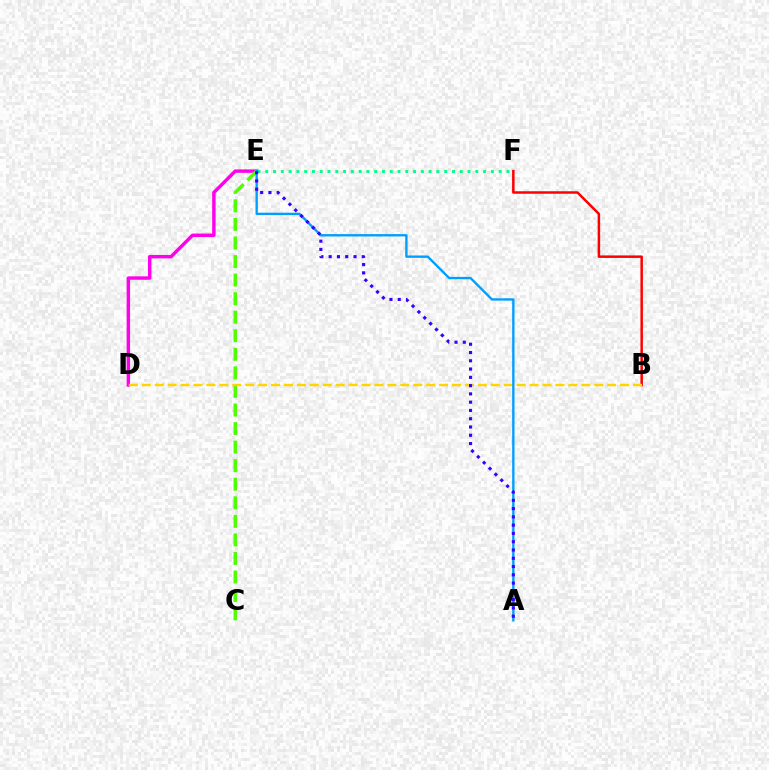{('D', 'E'): [{'color': '#ff00ed', 'line_style': 'solid', 'thickness': 2.47}], ('E', 'F'): [{'color': '#00ff86', 'line_style': 'dotted', 'thickness': 2.11}], ('C', 'E'): [{'color': '#4fff00', 'line_style': 'dashed', 'thickness': 2.52}], ('B', 'F'): [{'color': '#ff0000', 'line_style': 'solid', 'thickness': 1.8}], ('B', 'D'): [{'color': '#ffd500', 'line_style': 'dashed', 'thickness': 1.76}], ('A', 'E'): [{'color': '#009eff', 'line_style': 'solid', 'thickness': 1.7}, {'color': '#3700ff', 'line_style': 'dotted', 'thickness': 2.25}]}